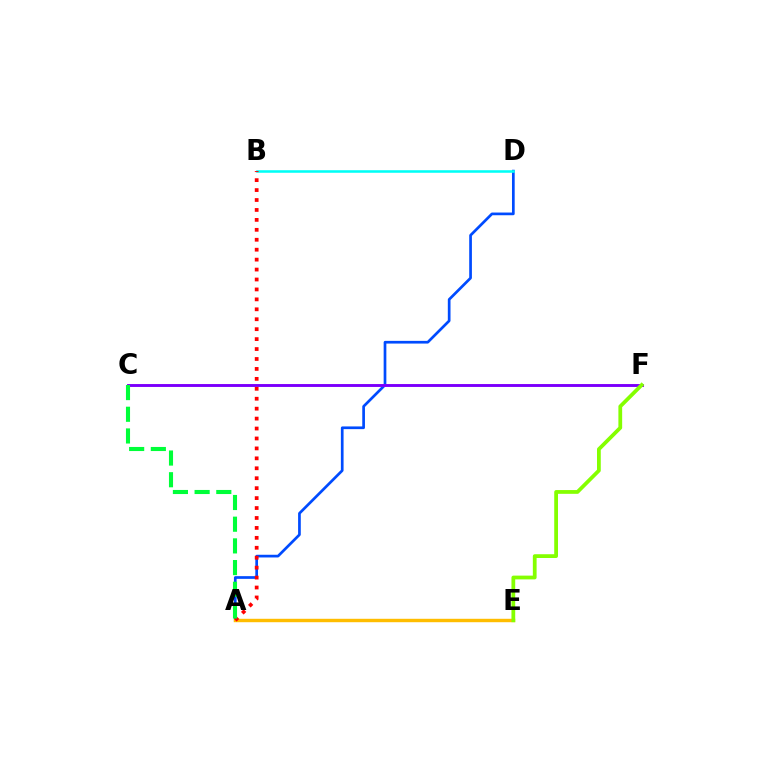{('A', 'D'): [{'color': '#004bff', 'line_style': 'solid', 'thickness': 1.94}], ('B', 'D'): [{'color': '#00fff6', 'line_style': 'solid', 'thickness': 1.84}], ('C', 'F'): [{'color': '#ff00cf', 'line_style': 'solid', 'thickness': 1.86}, {'color': '#7200ff', 'line_style': 'solid', 'thickness': 1.94}], ('A', 'E'): [{'color': '#ffbd00', 'line_style': 'solid', 'thickness': 2.47}], ('E', 'F'): [{'color': '#84ff00', 'line_style': 'solid', 'thickness': 2.71}], ('A', 'B'): [{'color': '#ff0000', 'line_style': 'dotted', 'thickness': 2.7}], ('A', 'C'): [{'color': '#00ff39', 'line_style': 'dashed', 'thickness': 2.95}]}